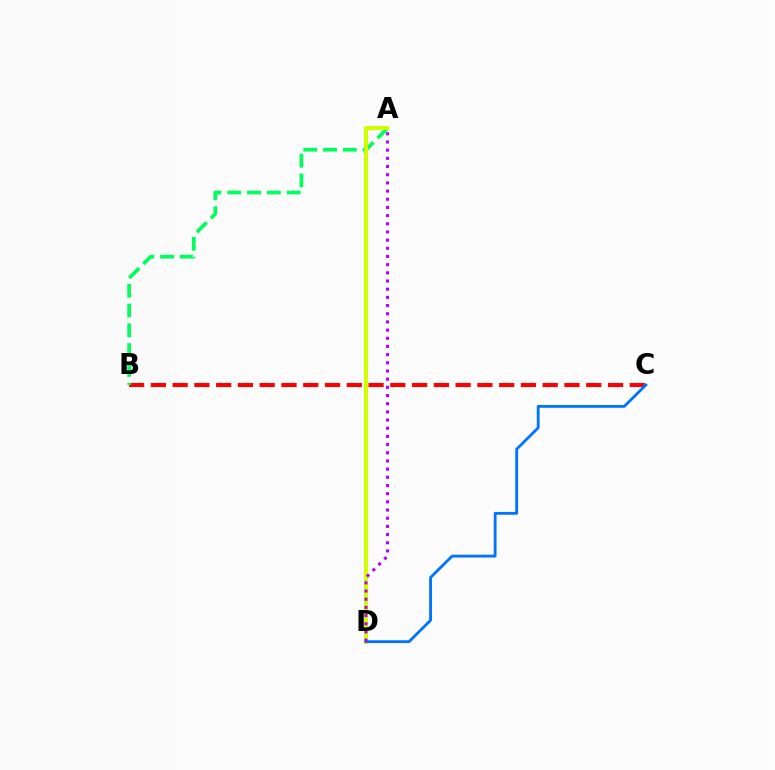{('B', 'C'): [{'color': '#ff0000', 'line_style': 'dashed', 'thickness': 2.96}], ('A', 'B'): [{'color': '#00ff5c', 'line_style': 'dashed', 'thickness': 2.69}], ('A', 'D'): [{'color': '#d1ff00', 'line_style': 'solid', 'thickness': 2.96}, {'color': '#b900ff', 'line_style': 'dotted', 'thickness': 2.22}], ('C', 'D'): [{'color': '#0074ff', 'line_style': 'solid', 'thickness': 2.03}]}